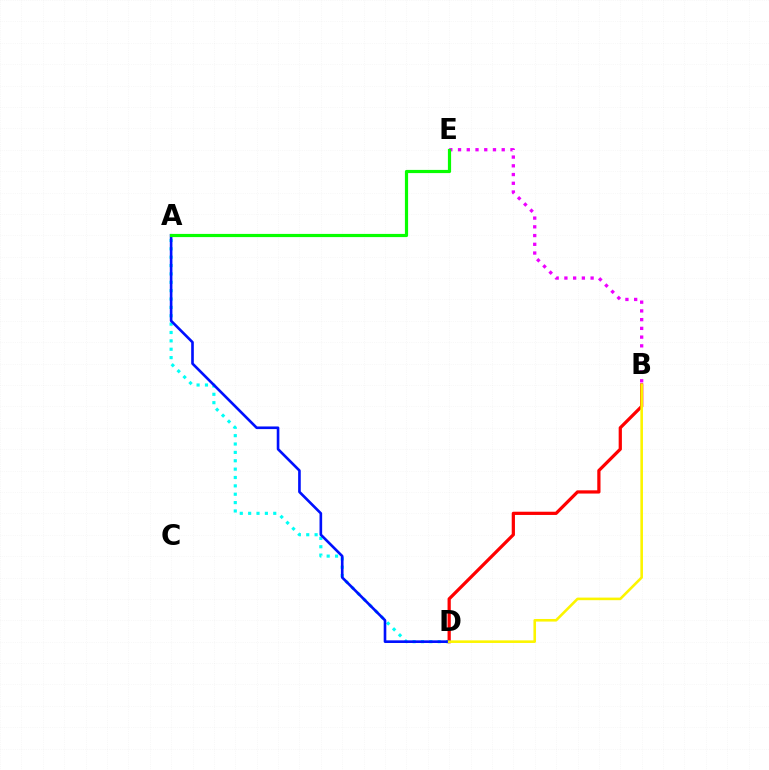{('A', 'D'): [{'color': '#00fff6', 'line_style': 'dotted', 'thickness': 2.27}, {'color': '#0010ff', 'line_style': 'solid', 'thickness': 1.9}], ('B', 'D'): [{'color': '#ff0000', 'line_style': 'solid', 'thickness': 2.33}, {'color': '#fcf500', 'line_style': 'solid', 'thickness': 1.87}], ('B', 'E'): [{'color': '#ee00ff', 'line_style': 'dotted', 'thickness': 2.37}], ('A', 'E'): [{'color': '#08ff00', 'line_style': 'solid', 'thickness': 2.29}]}